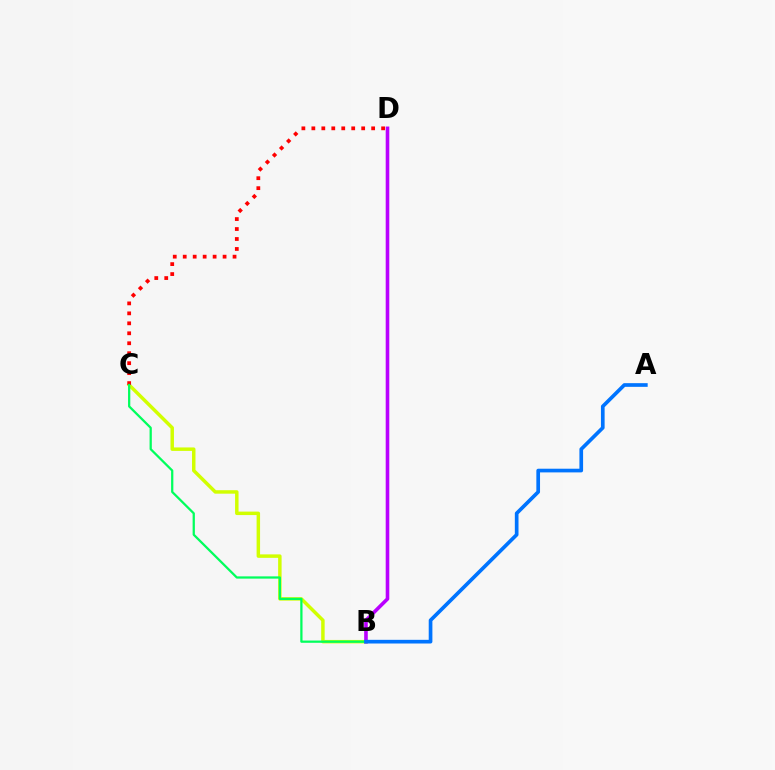{('B', 'C'): [{'color': '#d1ff00', 'line_style': 'solid', 'thickness': 2.49}, {'color': '#00ff5c', 'line_style': 'solid', 'thickness': 1.62}], ('C', 'D'): [{'color': '#ff0000', 'line_style': 'dotted', 'thickness': 2.71}], ('B', 'D'): [{'color': '#b900ff', 'line_style': 'solid', 'thickness': 2.59}], ('A', 'B'): [{'color': '#0074ff', 'line_style': 'solid', 'thickness': 2.65}]}